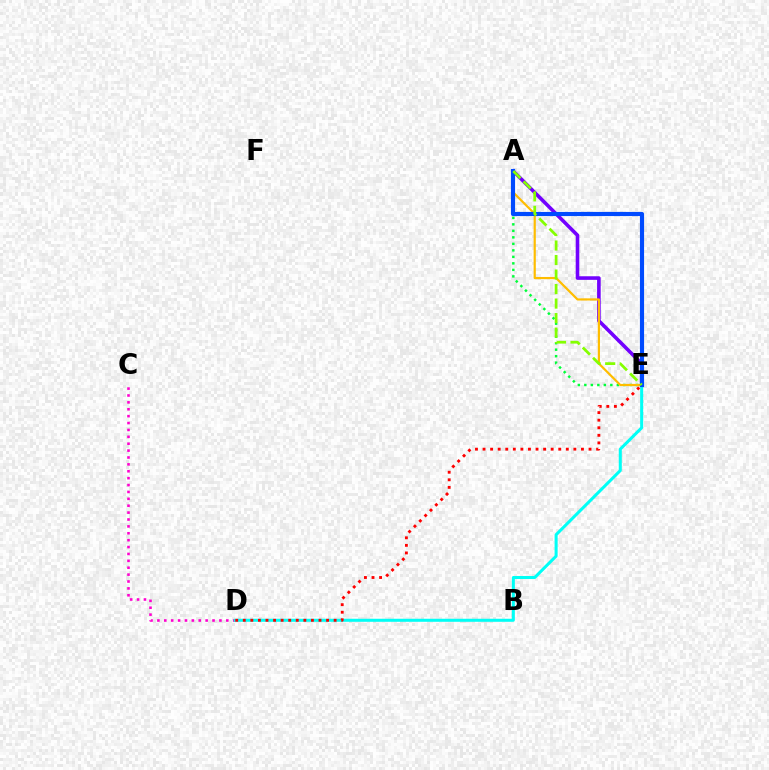{('A', 'E'): [{'color': '#00ff39', 'line_style': 'dotted', 'thickness': 1.77}, {'color': '#7200ff', 'line_style': 'solid', 'thickness': 2.59}, {'color': '#ffbd00', 'line_style': 'solid', 'thickness': 1.58}, {'color': '#004bff', 'line_style': 'solid', 'thickness': 2.98}, {'color': '#84ff00', 'line_style': 'dashed', 'thickness': 1.97}], ('C', 'D'): [{'color': '#ff00cf', 'line_style': 'dotted', 'thickness': 1.87}], ('D', 'E'): [{'color': '#00fff6', 'line_style': 'solid', 'thickness': 2.18}, {'color': '#ff0000', 'line_style': 'dotted', 'thickness': 2.06}]}